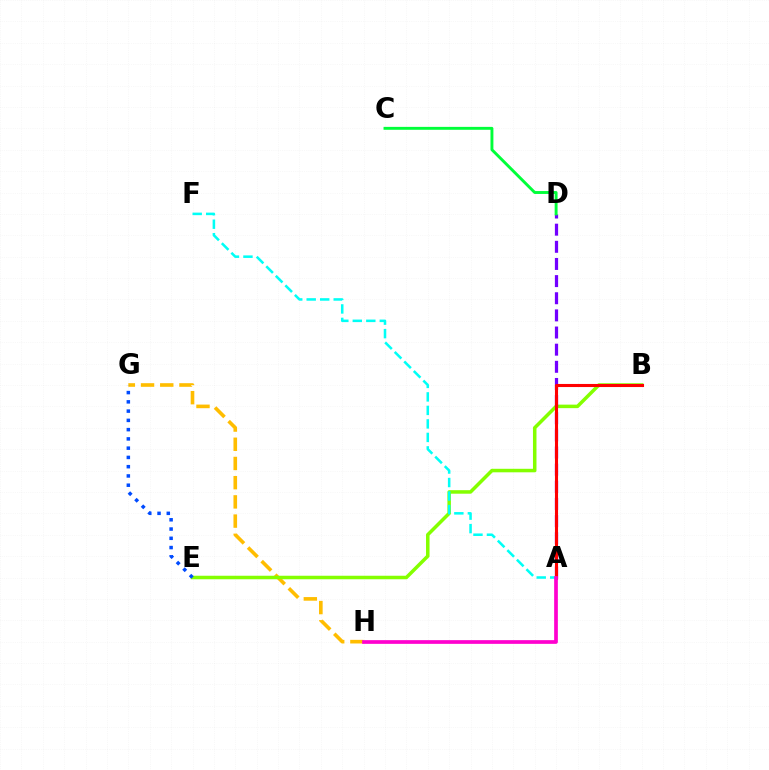{('G', 'H'): [{'color': '#ffbd00', 'line_style': 'dashed', 'thickness': 2.61}], ('B', 'E'): [{'color': '#84ff00', 'line_style': 'solid', 'thickness': 2.53}], ('A', 'D'): [{'color': '#7200ff', 'line_style': 'dashed', 'thickness': 2.33}], ('A', 'B'): [{'color': '#ff0000', 'line_style': 'solid', 'thickness': 2.22}], ('A', 'F'): [{'color': '#00fff6', 'line_style': 'dashed', 'thickness': 1.83}], ('E', 'G'): [{'color': '#004bff', 'line_style': 'dotted', 'thickness': 2.52}], ('A', 'H'): [{'color': '#ff00cf', 'line_style': 'solid', 'thickness': 2.67}], ('C', 'D'): [{'color': '#00ff39', 'line_style': 'solid', 'thickness': 2.09}]}